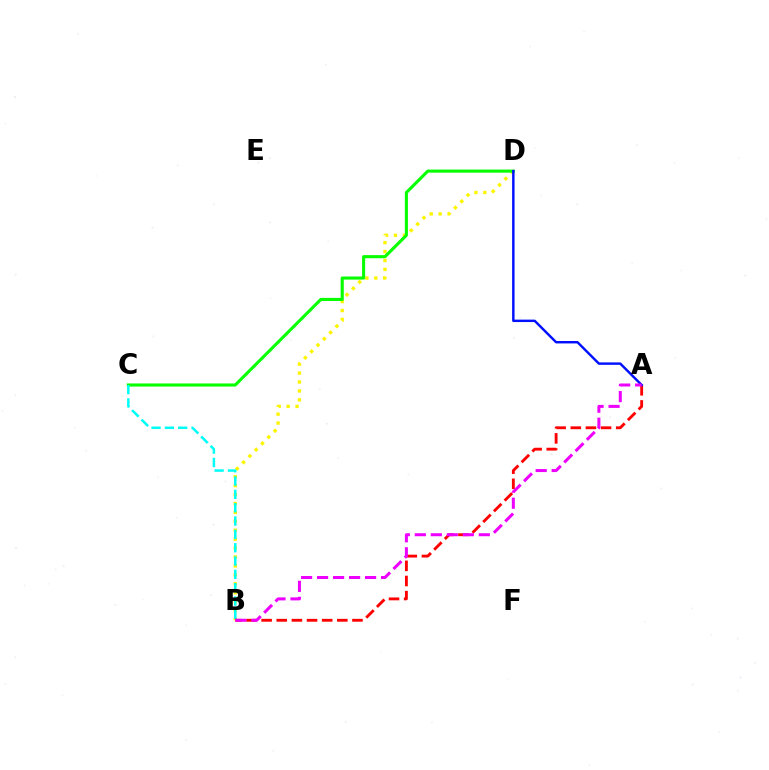{('B', 'D'): [{'color': '#fcf500', 'line_style': 'dotted', 'thickness': 2.42}], ('C', 'D'): [{'color': '#08ff00', 'line_style': 'solid', 'thickness': 2.23}], ('B', 'C'): [{'color': '#00fff6', 'line_style': 'dashed', 'thickness': 1.81}], ('A', 'B'): [{'color': '#ff0000', 'line_style': 'dashed', 'thickness': 2.06}, {'color': '#ee00ff', 'line_style': 'dashed', 'thickness': 2.17}], ('A', 'D'): [{'color': '#0010ff', 'line_style': 'solid', 'thickness': 1.75}]}